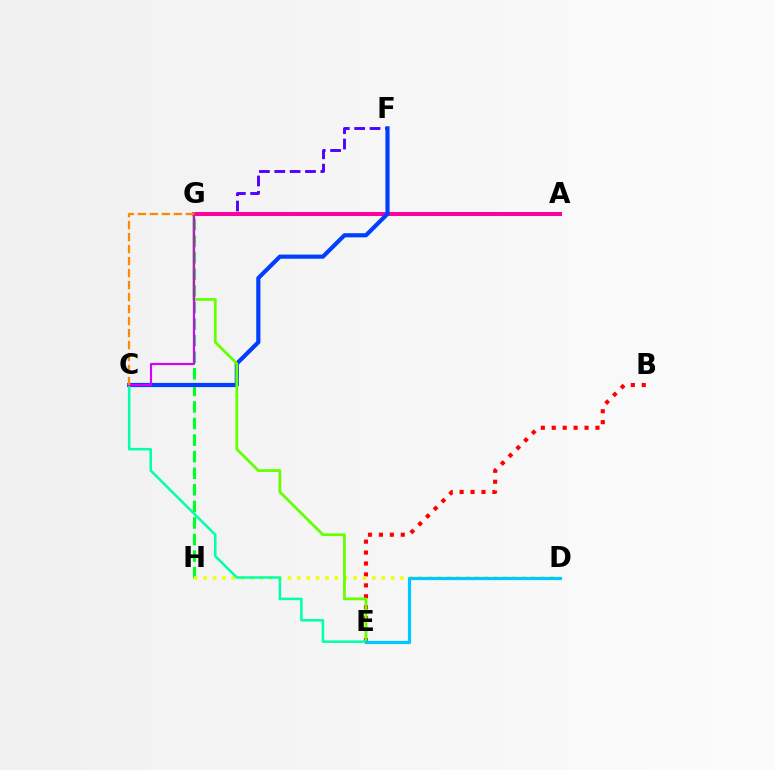{('G', 'H'): [{'color': '#00ff27', 'line_style': 'dashed', 'thickness': 2.25}], ('F', 'G'): [{'color': '#4f00ff', 'line_style': 'dashed', 'thickness': 2.09}], ('B', 'E'): [{'color': '#ff0000', 'line_style': 'dotted', 'thickness': 2.97}], ('A', 'G'): [{'color': '#ff00a0', 'line_style': 'solid', 'thickness': 2.87}], ('D', 'H'): [{'color': '#eeff00', 'line_style': 'dotted', 'thickness': 2.55}], ('C', 'F'): [{'color': '#003fff', 'line_style': 'solid', 'thickness': 2.99}], ('C', 'E'): [{'color': '#00ffaf', 'line_style': 'solid', 'thickness': 1.82}], ('E', 'G'): [{'color': '#66ff00', 'line_style': 'solid', 'thickness': 1.99}], ('C', 'G'): [{'color': '#d600ff', 'line_style': 'solid', 'thickness': 1.56}, {'color': '#ff8800', 'line_style': 'dashed', 'thickness': 1.63}], ('D', 'E'): [{'color': '#00c7ff', 'line_style': 'solid', 'thickness': 2.33}]}